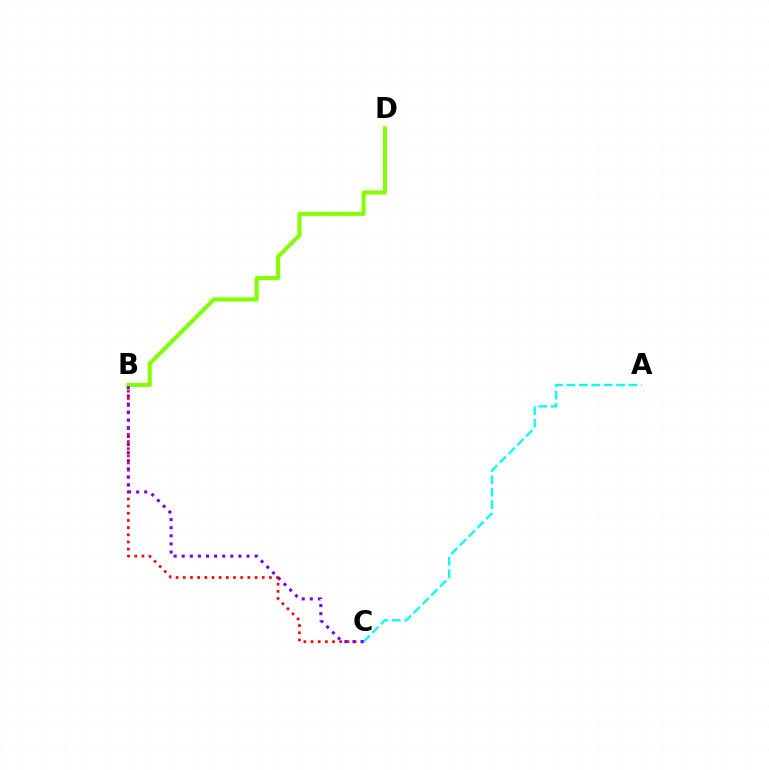{('B', 'C'): [{'color': '#ff0000', 'line_style': 'dotted', 'thickness': 1.95}, {'color': '#7200ff', 'line_style': 'dotted', 'thickness': 2.2}], ('A', 'C'): [{'color': '#00fff6', 'line_style': 'dashed', 'thickness': 1.68}], ('B', 'D'): [{'color': '#84ff00', 'line_style': 'solid', 'thickness': 2.93}]}